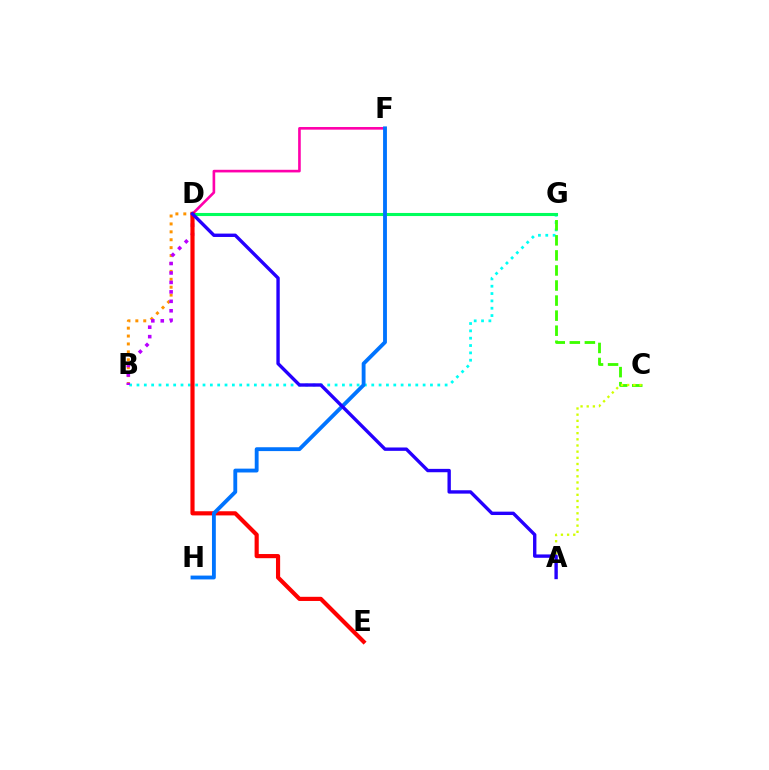{('B', 'G'): [{'color': '#00fff6', 'line_style': 'dotted', 'thickness': 1.99}], ('C', 'G'): [{'color': '#3dff00', 'line_style': 'dashed', 'thickness': 2.05}], ('A', 'C'): [{'color': '#d1ff00', 'line_style': 'dotted', 'thickness': 1.67}], ('B', 'D'): [{'color': '#ff9400', 'line_style': 'dotted', 'thickness': 2.15}, {'color': '#b900ff', 'line_style': 'dotted', 'thickness': 2.57}], ('D', 'F'): [{'color': '#ff00ac', 'line_style': 'solid', 'thickness': 1.9}], ('D', 'G'): [{'color': '#00ff5c', 'line_style': 'solid', 'thickness': 2.22}], ('D', 'E'): [{'color': '#ff0000', 'line_style': 'solid', 'thickness': 2.99}], ('F', 'H'): [{'color': '#0074ff', 'line_style': 'solid', 'thickness': 2.77}], ('A', 'D'): [{'color': '#2500ff', 'line_style': 'solid', 'thickness': 2.43}]}